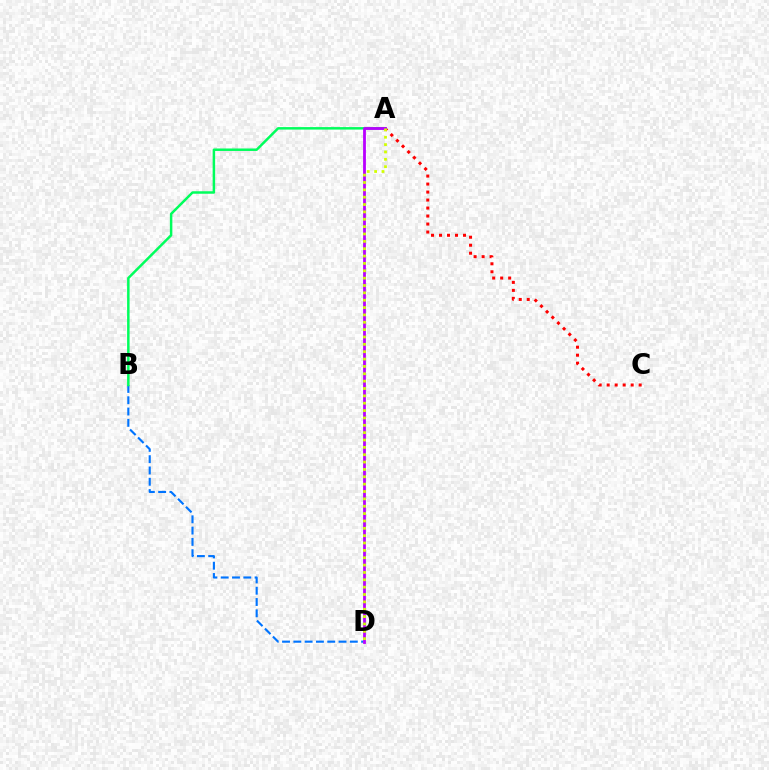{('A', 'C'): [{'color': '#ff0000', 'line_style': 'dotted', 'thickness': 2.17}], ('B', 'D'): [{'color': '#0074ff', 'line_style': 'dashed', 'thickness': 1.53}], ('A', 'B'): [{'color': '#00ff5c', 'line_style': 'solid', 'thickness': 1.79}], ('A', 'D'): [{'color': '#b900ff', 'line_style': 'solid', 'thickness': 2.02}, {'color': '#d1ff00', 'line_style': 'dotted', 'thickness': 2.0}]}